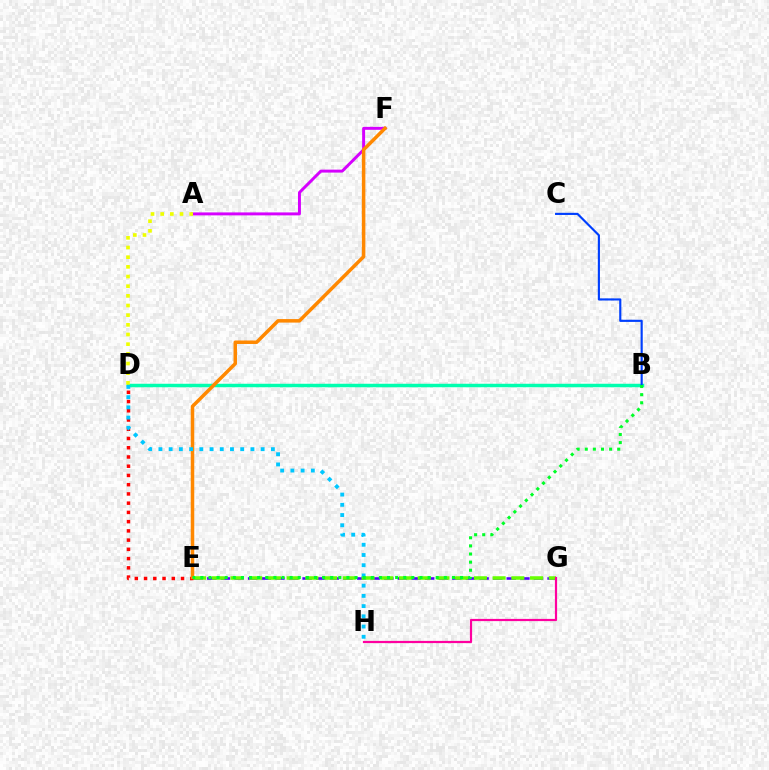{('E', 'G'): [{'color': '#4f00ff', 'line_style': 'dashed', 'thickness': 1.85}, {'color': '#66ff00', 'line_style': 'dashed', 'thickness': 2.54}], ('A', 'F'): [{'color': '#d600ff', 'line_style': 'solid', 'thickness': 2.12}], ('G', 'H'): [{'color': '#ff00a0', 'line_style': 'solid', 'thickness': 1.59}], ('D', 'E'): [{'color': '#ff0000', 'line_style': 'dotted', 'thickness': 2.51}], ('B', 'D'): [{'color': '#00ffaf', 'line_style': 'solid', 'thickness': 2.51}], ('B', 'C'): [{'color': '#003fff', 'line_style': 'solid', 'thickness': 1.55}], ('E', 'F'): [{'color': '#ff8800', 'line_style': 'solid', 'thickness': 2.53}], ('D', 'H'): [{'color': '#00c7ff', 'line_style': 'dotted', 'thickness': 2.78}], ('B', 'E'): [{'color': '#00ff27', 'line_style': 'dotted', 'thickness': 2.21}], ('A', 'D'): [{'color': '#eeff00', 'line_style': 'dotted', 'thickness': 2.63}]}